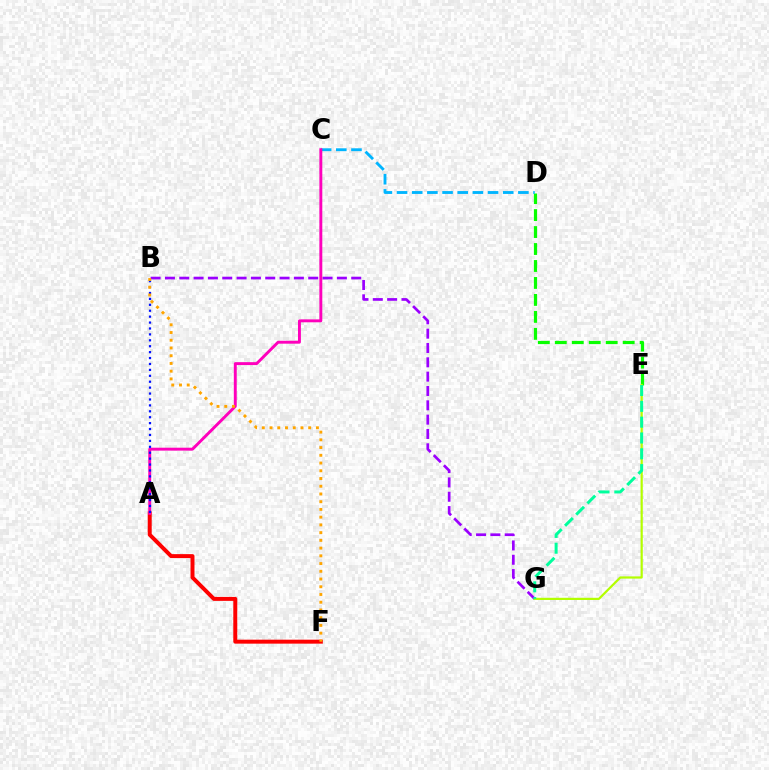{('D', 'E'): [{'color': '#08ff00', 'line_style': 'dashed', 'thickness': 2.31}], ('B', 'G'): [{'color': '#9b00ff', 'line_style': 'dashed', 'thickness': 1.95}], ('A', 'F'): [{'color': '#ff0000', 'line_style': 'solid', 'thickness': 2.86}], ('C', 'D'): [{'color': '#00b5ff', 'line_style': 'dashed', 'thickness': 2.06}], ('A', 'C'): [{'color': '#ff00bd', 'line_style': 'solid', 'thickness': 2.1}], ('A', 'B'): [{'color': '#0010ff', 'line_style': 'dotted', 'thickness': 1.61}], ('B', 'F'): [{'color': '#ffa500', 'line_style': 'dotted', 'thickness': 2.1}], ('E', 'G'): [{'color': '#b3ff00', 'line_style': 'solid', 'thickness': 1.59}, {'color': '#00ff9d', 'line_style': 'dashed', 'thickness': 2.15}]}